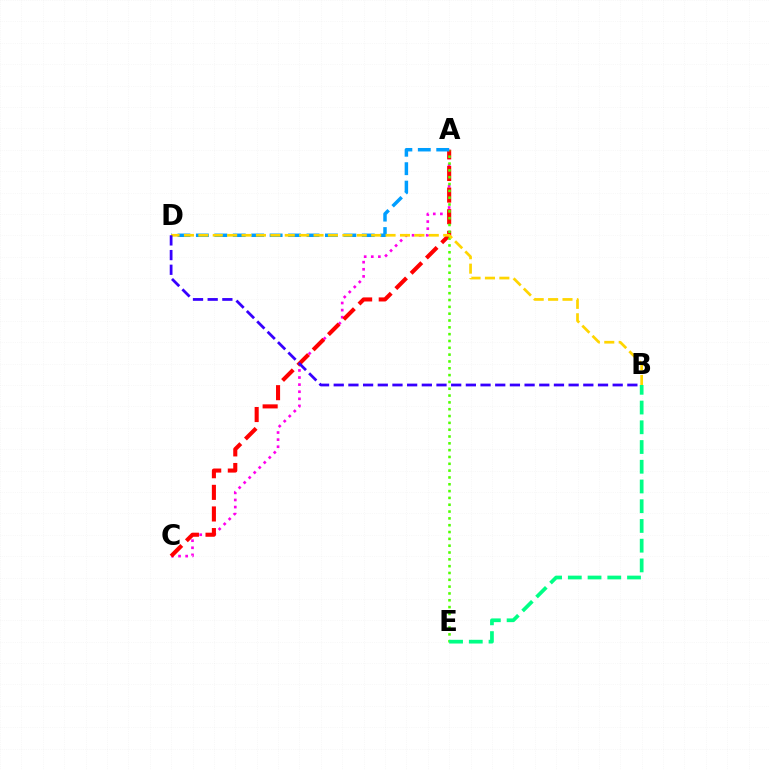{('A', 'C'): [{'color': '#ff00ed', 'line_style': 'dotted', 'thickness': 1.93}, {'color': '#ff0000', 'line_style': 'dashed', 'thickness': 2.94}], ('A', 'E'): [{'color': '#4fff00', 'line_style': 'dotted', 'thickness': 1.85}], ('A', 'D'): [{'color': '#009eff', 'line_style': 'dashed', 'thickness': 2.5}], ('B', 'D'): [{'color': '#ffd500', 'line_style': 'dashed', 'thickness': 1.96}, {'color': '#3700ff', 'line_style': 'dashed', 'thickness': 1.99}], ('B', 'E'): [{'color': '#00ff86', 'line_style': 'dashed', 'thickness': 2.68}]}